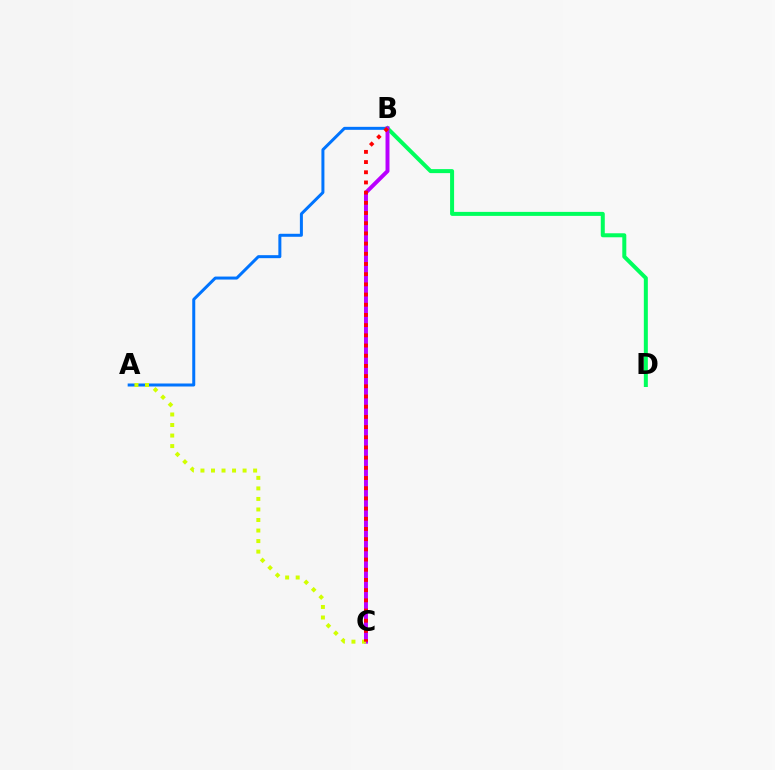{('A', 'B'): [{'color': '#0074ff', 'line_style': 'solid', 'thickness': 2.16}], ('B', 'D'): [{'color': '#00ff5c', 'line_style': 'solid', 'thickness': 2.88}], ('B', 'C'): [{'color': '#b900ff', 'line_style': 'solid', 'thickness': 2.84}, {'color': '#ff0000', 'line_style': 'dotted', 'thickness': 2.77}], ('A', 'C'): [{'color': '#d1ff00', 'line_style': 'dotted', 'thickness': 2.86}]}